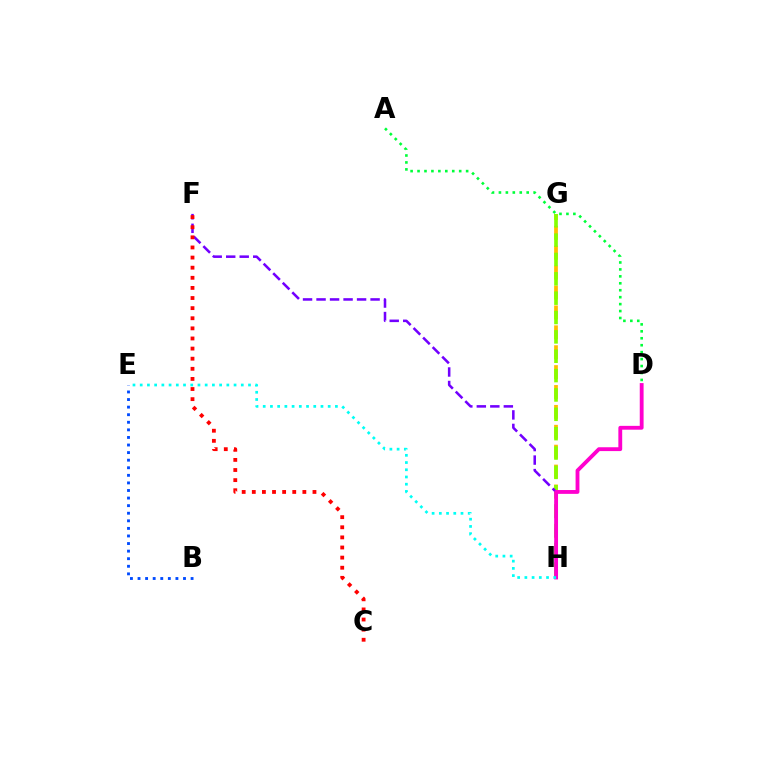{('G', 'H'): [{'color': '#ffbd00', 'line_style': 'dashed', 'thickness': 2.7}, {'color': '#84ff00', 'line_style': 'dashed', 'thickness': 2.63}], ('B', 'E'): [{'color': '#004bff', 'line_style': 'dotted', 'thickness': 2.06}], ('F', 'H'): [{'color': '#7200ff', 'line_style': 'dashed', 'thickness': 1.83}], ('D', 'H'): [{'color': '#ff00cf', 'line_style': 'solid', 'thickness': 2.76}], ('C', 'F'): [{'color': '#ff0000', 'line_style': 'dotted', 'thickness': 2.75}], ('E', 'H'): [{'color': '#00fff6', 'line_style': 'dotted', 'thickness': 1.96}], ('A', 'D'): [{'color': '#00ff39', 'line_style': 'dotted', 'thickness': 1.89}]}